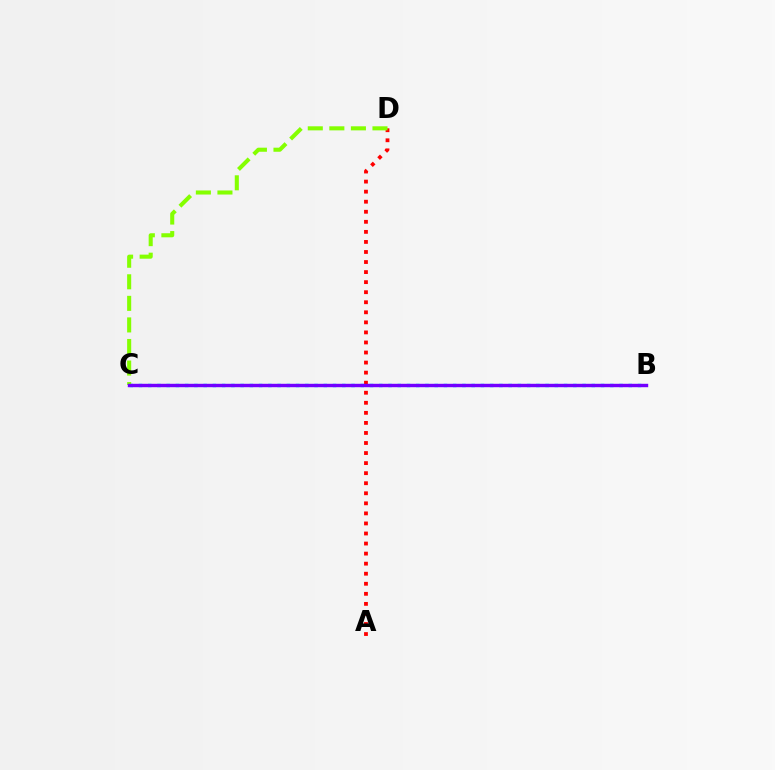{('A', 'D'): [{'color': '#ff0000', 'line_style': 'dotted', 'thickness': 2.73}], ('B', 'C'): [{'color': '#00fff6', 'line_style': 'dotted', 'thickness': 2.51}, {'color': '#7200ff', 'line_style': 'solid', 'thickness': 2.46}], ('C', 'D'): [{'color': '#84ff00', 'line_style': 'dashed', 'thickness': 2.93}]}